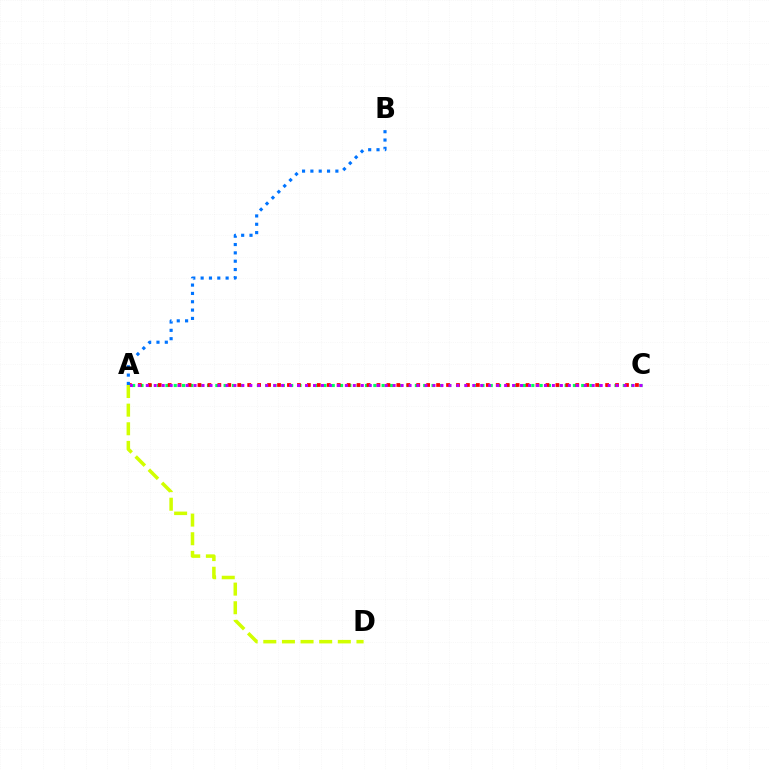{('A', 'C'): [{'color': '#00ff5c', 'line_style': 'dotted', 'thickness': 2.26}, {'color': '#ff0000', 'line_style': 'dotted', 'thickness': 2.7}, {'color': '#b900ff', 'line_style': 'dotted', 'thickness': 2.16}], ('A', 'D'): [{'color': '#d1ff00', 'line_style': 'dashed', 'thickness': 2.53}], ('A', 'B'): [{'color': '#0074ff', 'line_style': 'dotted', 'thickness': 2.26}]}